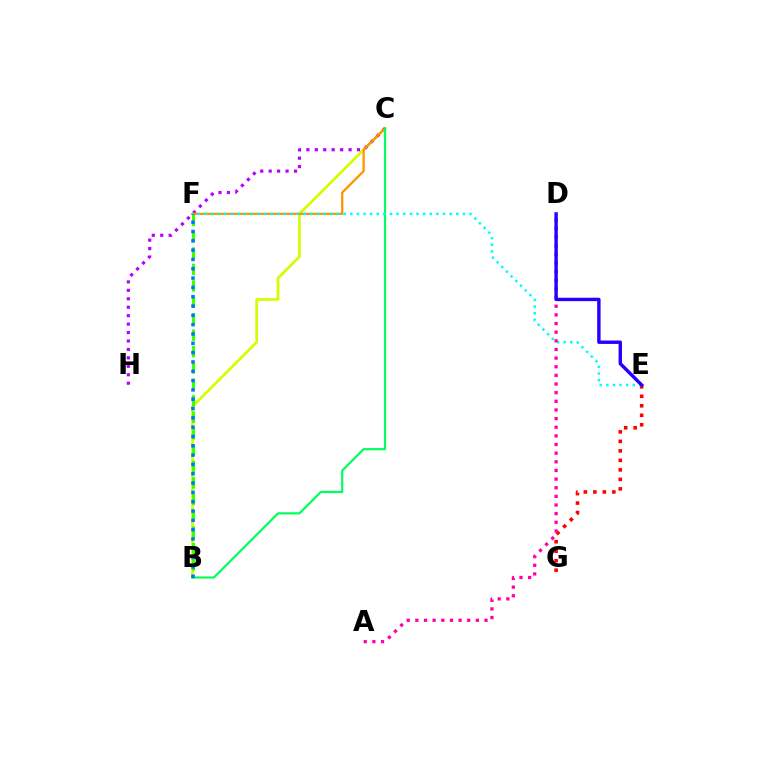{('B', 'C'): [{'color': '#d1ff00', 'line_style': 'solid', 'thickness': 1.97}, {'color': '#00ff5c', 'line_style': 'solid', 'thickness': 1.56}], ('E', 'G'): [{'color': '#ff0000', 'line_style': 'dotted', 'thickness': 2.58}], ('C', 'H'): [{'color': '#b900ff', 'line_style': 'dotted', 'thickness': 2.29}], ('C', 'F'): [{'color': '#ff9400', 'line_style': 'solid', 'thickness': 1.64}], ('E', 'F'): [{'color': '#00fff6', 'line_style': 'dotted', 'thickness': 1.8}], ('B', 'F'): [{'color': '#3dff00', 'line_style': 'dashed', 'thickness': 2.23}, {'color': '#0074ff', 'line_style': 'dotted', 'thickness': 2.53}], ('A', 'D'): [{'color': '#ff00ac', 'line_style': 'dotted', 'thickness': 2.35}], ('D', 'E'): [{'color': '#2500ff', 'line_style': 'solid', 'thickness': 2.45}]}